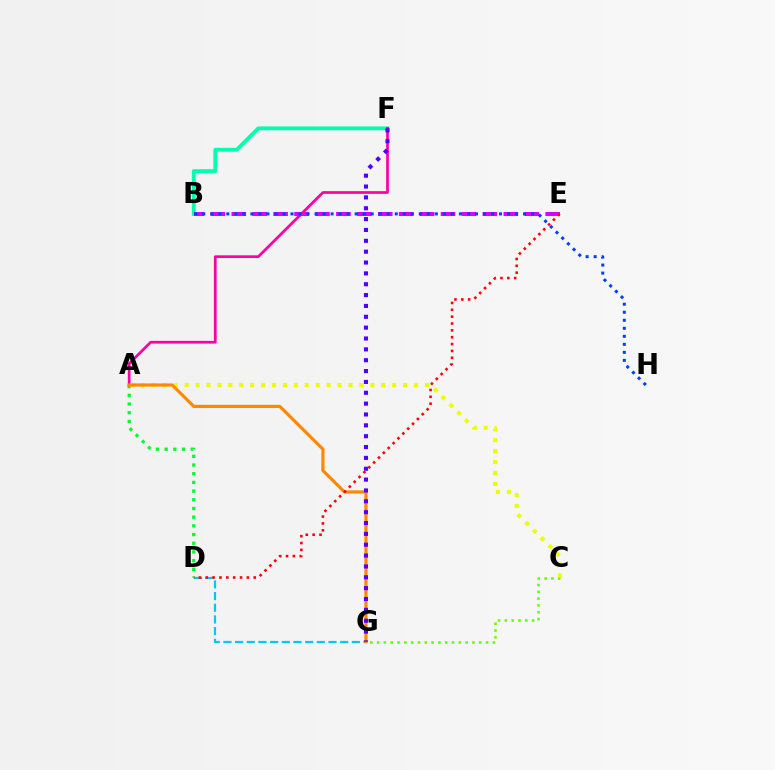{('B', 'F'): [{'color': '#00ffaf', 'line_style': 'solid', 'thickness': 2.75}], ('C', 'G'): [{'color': '#66ff00', 'line_style': 'dotted', 'thickness': 1.85}], ('B', 'E'): [{'color': '#d600ff', 'line_style': 'dashed', 'thickness': 2.84}], ('D', 'G'): [{'color': '#00c7ff', 'line_style': 'dashed', 'thickness': 1.59}], ('A', 'D'): [{'color': '#00ff27', 'line_style': 'dotted', 'thickness': 2.36}], ('A', 'F'): [{'color': '#ff00a0', 'line_style': 'solid', 'thickness': 1.95}], ('A', 'C'): [{'color': '#eeff00', 'line_style': 'dotted', 'thickness': 2.97}], ('A', 'G'): [{'color': '#ff8800', 'line_style': 'solid', 'thickness': 2.28}], ('F', 'G'): [{'color': '#4f00ff', 'line_style': 'dotted', 'thickness': 2.95}], ('D', 'E'): [{'color': '#ff0000', 'line_style': 'dotted', 'thickness': 1.86}], ('B', 'H'): [{'color': '#003fff', 'line_style': 'dotted', 'thickness': 2.18}]}